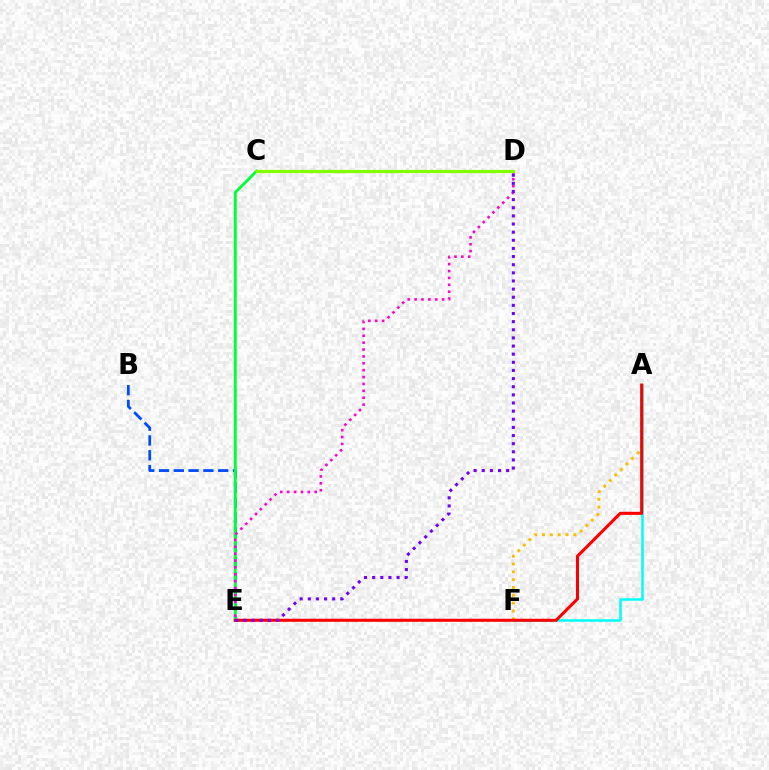{('B', 'E'): [{'color': '#004bff', 'line_style': 'dashed', 'thickness': 2.01}], ('A', 'F'): [{'color': '#00fff6', 'line_style': 'solid', 'thickness': 1.81}, {'color': '#ffbd00', 'line_style': 'dotted', 'thickness': 2.13}], ('C', 'E'): [{'color': '#00ff39', 'line_style': 'solid', 'thickness': 2.08}], ('D', 'E'): [{'color': '#ff00cf', 'line_style': 'dotted', 'thickness': 1.87}, {'color': '#7200ff', 'line_style': 'dotted', 'thickness': 2.21}], ('C', 'D'): [{'color': '#84ff00', 'line_style': 'solid', 'thickness': 2.32}], ('A', 'E'): [{'color': '#ff0000', 'line_style': 'solid', 'thickness': 2.2}]}